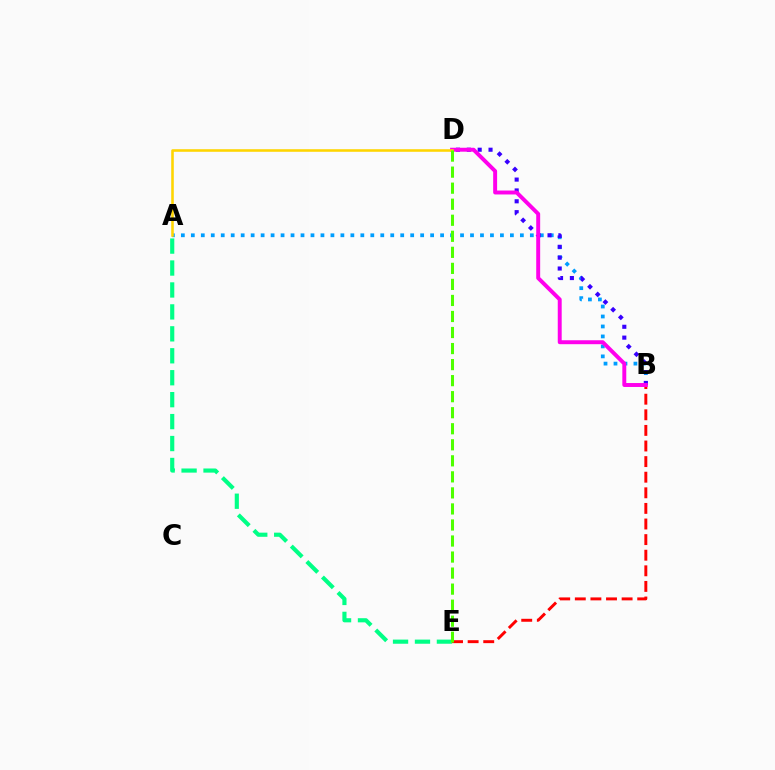{('B', 'E'): [{'color': '#ff0000', 'line_style': 'dashed', 'thickness': 2.12}], ('A', 'B'): [{'color': '#009eff', 'line_style': 'dotted', 'thickness': 2.71}], ('B', 'D'): [{'color': '#3700ff', 'line_style': 'dotted', 'thickness': 2.95}, {'color': '#ff00ed', 'line_style': 'solid', 'thickness': 2.84}], ('A', 'E'): [{'color': '#00ff86', 'line_style': 'dashed', 'thickness': 2.98}], ('A', 'D'): [{'color': '#ffd500', 'line_style': 'solid', 'thickness': 1.85}], ('D', 'E'): [{'color': '#4fff00', 'line_style': 'dashed', 'thickness': 2.18}]}